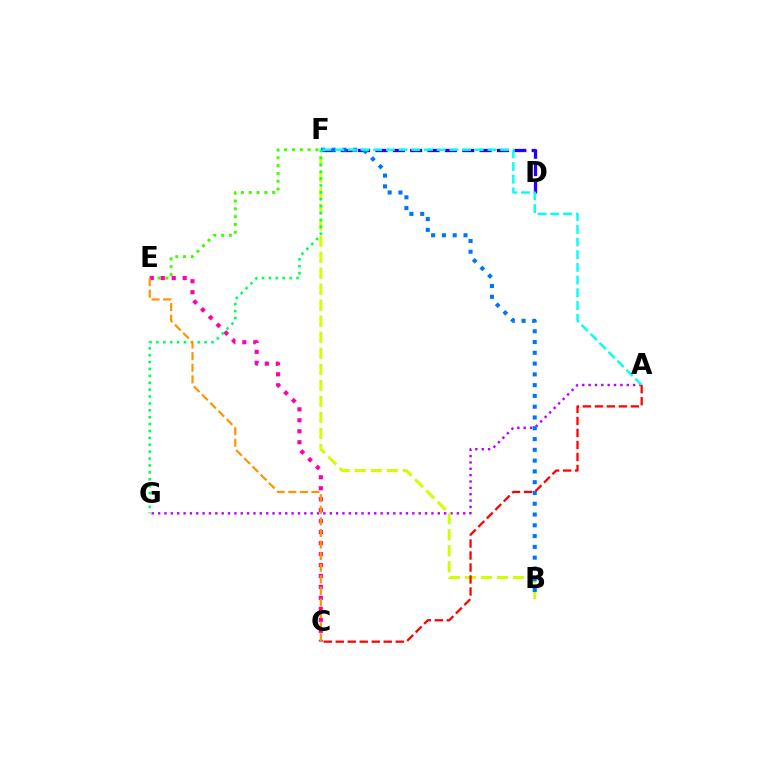{('A', 'G'): [{'color': '#b900ff', 'line_style': 'dotted', 'thickness': 1.73}], ('D', 'F'): [{'color': '#2500ff', 'line_style': 'dashed', 'thickness': 2.36}], ('E', 'F'): [{'color': '#3dff00', 'line_style': 'dotted', 'thickness': 2.12}], ('B', 'F'): [{'color': '#d1ff00', 'line_style': 'dashed', 'thickness': 2.18}, {'color': '#0074ff', 'line_style': 'dotted', 'thickness': 2.93}], ('C', 'E'): [{'color': '#ff00ac', 'line_style': 'dotted', 'thickness': 2.98}, {'color': '#ff9400', 'line_style': 'dashed', 'thickness': 1.57}], ('F', 'G'): [{'color': '#00ff5c', 'line_style': 'dotted', 'thickness': 1.87}], ('A', 'F'): [{'color': '#00fff6', 'line_style': 'dashed', 'thickness': 1.73}], ('A', 'C'): [{'color': '#ff0000', 'line_style': 'dashed', 'thickness': 1.63}]}